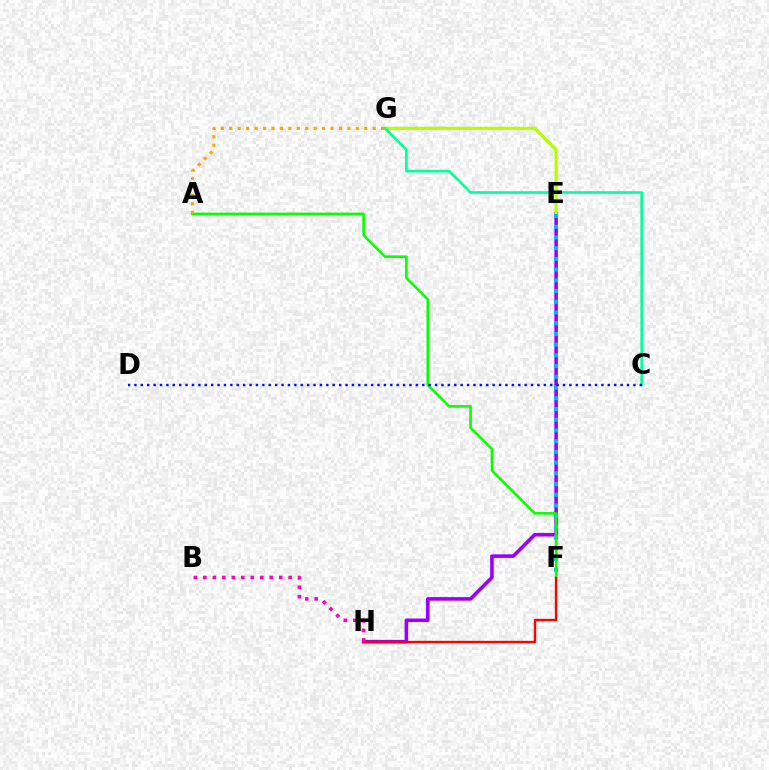{('E', 'H'): [{'color': '#9b00ff', 'line_style': 'solid', 'thickness': 2.59}], ('E', 'G'): [{'color': '#b3ff00', 'line_style': 'solid', 'thickness': 2.3}], ('C', 'G'): [{'color': '#00ff9d', 'line_style': 'solid', 'thickness': 1.87}], ('B', 'H'): [{'color': '#ff00bd', 'line_style': 'dotted', 'thickness': 2.58}], ('E', 'F'): [{'color': '#00b5ff', 'line_style': 'dotted', 'thickness': 2.91}], ('A', 'F'): [{'color': '#08ff00', 'line_style': 'solid', 'thickness': 1.85}], ('F', 'H'): [{'color': '#ff0000', 'line_style': 'solid', 'thickness': 1.69}], ('A', 'G'): [{'color': '#ffa500', 'line_style': 'dotted', 'thickness': 2.29}], ('C', 'D'): [{'color': '#0010ff', 'line_style': 'dotted', 'thickness': 1.74}]}